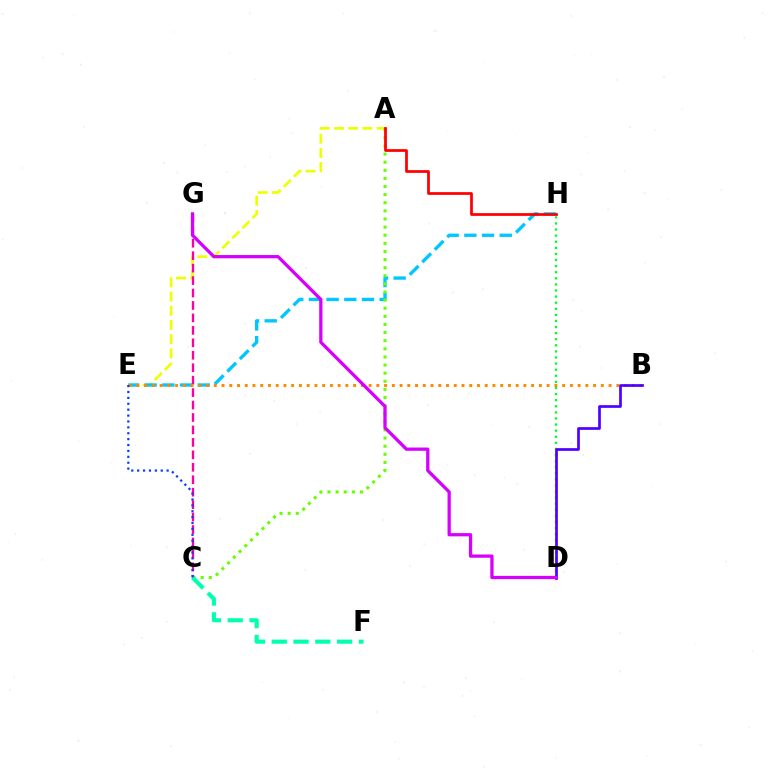{('A', 'E'): [{'color': '#eeff00', 'line_style': 'dashed', 'thickness': 1.93}], ('E', 'H'): [{'color': '#00c7ff', 'line_style': 'dashed', 'thickness': 2.4}], ('A', 'C'): [{'color': '#66ff00', 'line_style': 'dotted', 'thickness': 2.2}], ('C', 'G'): [{'color': '#ff00a0', 'line_style': 'dashed', 'thickness': 1.69}], ('A', 'H'): [{'color': '#ff0000', 'line_style': 'solid', 'thickness': 1.97}], ('D', 'H'): [{'color': '#00ff27', 'line_style': 'dotted', 'thickness': 1.66}], ('B', 'E'): [{'color': '#ff8800', 'line_style': 'dotted', 'thickness': 2.1}], ('C', 'F'): [{'color': '#00ffaf', 'line_style': 'dashed', 'thickness': 2.96}], ('B', 'D'): [{'color': '#4f00ff', 'line_style': 'solid', 'thickness': 1.94}], ('D', 'G'): [{'color': '#d600ff', 'line_style': 'solid', 'thickness': 2.35}], ('C', 'E'): [{'color': '#003fff', 'line_style': 'dotted', 'thickness': 1.6}]}